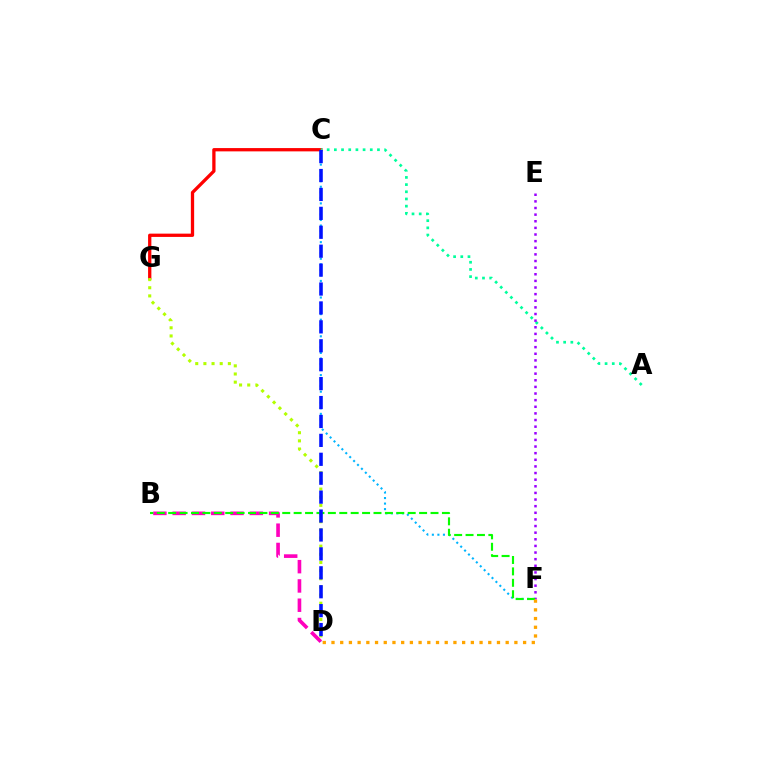{('C', 'G'): [{'color': '#ff0000', 'line_style': 'solid', 'thickness': 2.37}], ('A', 'C'): [{'color': '#00ff9d', 'line_style': 'dotted', 'thickness': 1.95}], ('E', 'F'): [{'color': '#9b00ff', 'line_style': 'dotted', 'thickness': 1.8}], ('C', 'F'): [{'color': '#00b5ff', 'line_style': 'dotted', 'thickness': 1.5}], ('B', 'D'): [{'color': '#ff00bd', 'line_style': 'dashed', 'thickness': 2.62}], ('B', 'F'): [{'color': '#08ff00', 'line_style': 'dashed', 'thickness': 1.55}], ('D', 'G'): [{'color': '#b3ff00', 'line_style': 'dotted', 'thickness': 2.21}], ('C', 'D'): [{'color': '#0010ff', 'line_style': 'dashed', 'thickness': 2.57}], ('D', 'F'): [{'color': '#ffa500', 'line_style': 'dotted', 'thickness': 2.37}]}